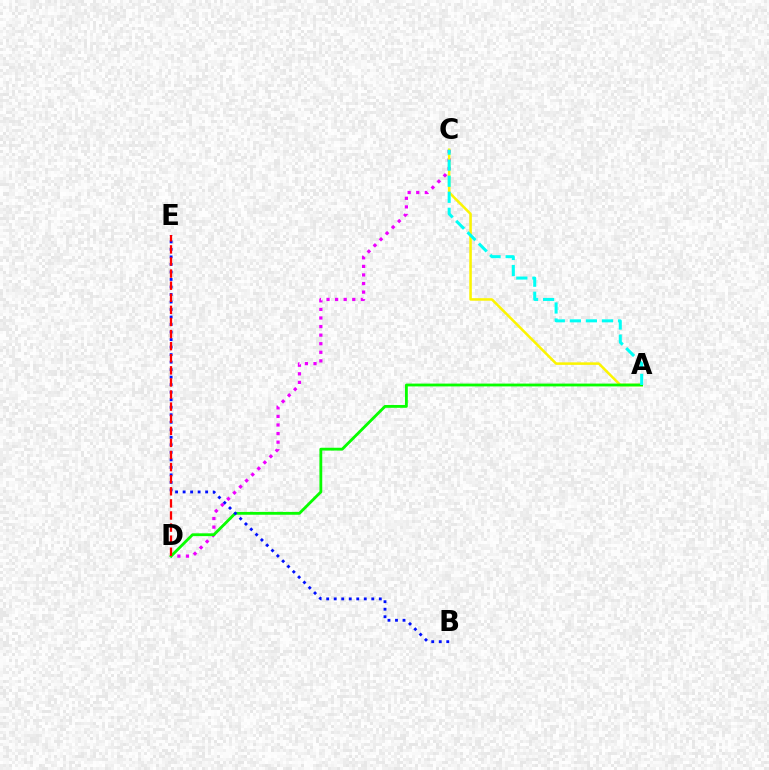{('C', 'D'): [{'color': '#ee00ff', 'line_style': 'dotted', 'thickness': 2.33}], ('A', 'C'): [{'color': '#fcf500', 'line_style': 'solid', 'thickness': 1.82}, {'color': '#00fff6', 'line_style': 'dashed', 'thickness': 2.18}], ('A', 'D'): [{'color': '#08ff00', 'line_style': 'solid', 'thickness': 2.03}], ('B', 'E'): [{'color': '#0010ff', 'line_style': 'dotted', 'thickness': 2.04}], ('D', 'E'): [{'color': '#ff0000', 'line_style': 'dashed', 'thickness': 1.64}]}